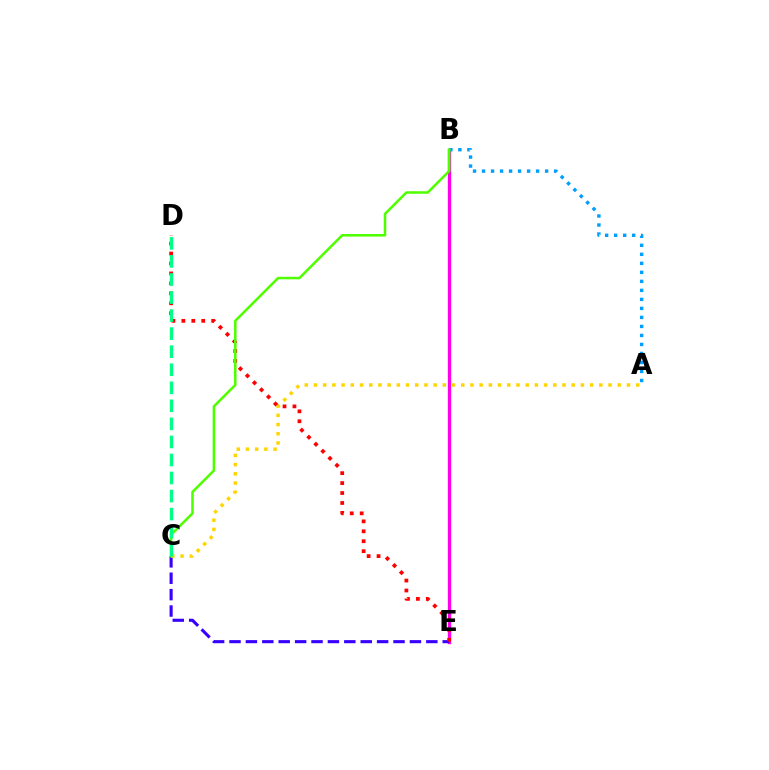{('B', 'E'): [{'color': '#ff00ed', 'line_style': 'solid', 'thickness': 2.4}], ('A', 'B'): [{'color': '#009eff', 'line_style': 'dotted', 'thickness': 2.45}], ('C', 'E'): [{'color': '#3700ff', 'line_style': 'dashed', 'thickness': 2.23}], ('A', 'C'): [{'color': '#ffd500', 'line_style': 'dotted', 'thickness': 2.5}], ('D', 'E'): [{'color': '#ff0000', 'line_style': 'dotted', 'thickness': 2.7}], ('B', 'C'): [{'color': '#4fff00', 'line_style': 'solid', 'thickness': 1.82}], ('C', 'D'): [{'color': '#00ff86', 'line_style': 'dashed', 'thickness': 2.45}]}